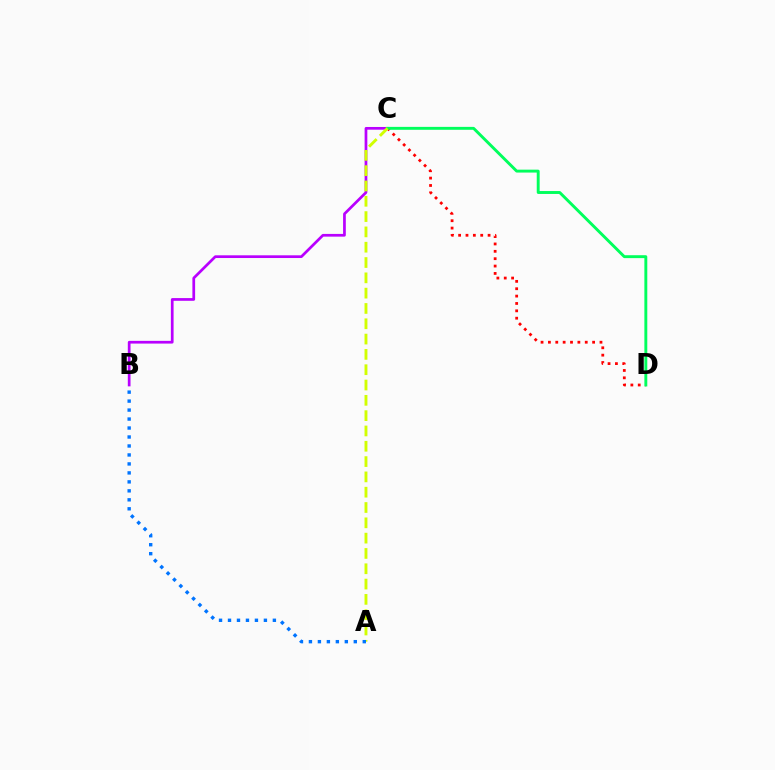{('B', 'C'): [{'color': '#b900ff', 'line_style': 'solid', 'thickness': 1.96}], ('C', 'D'): [{'color': '#ff0000', 'line_style': 'dotted', 'thickness': 2.0}, {'color': '#00ff5c', 'line_style': 'solid', 'thickness': 2.1}], ('A', 'C'): [{'color': '#d1ff00', 'line_style': 'dashed', 'thickness': 2.08}], ('A', 'B'): [{'color': '#0074ff', 'line_style': 'dotted', 'thickness': 2.44}]}